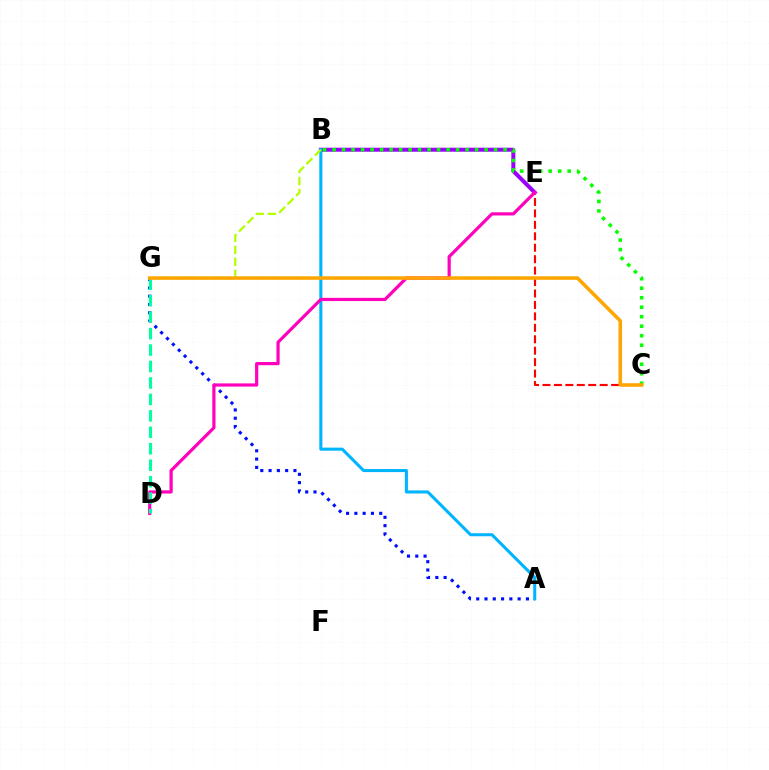{('A', 'G'): [{'color': '#0010ff', 'line_style': 'dotted', 'thickness': 2.25}], ('B', 'E'): [{'color': '#9b00ff', 'line_style': 'solid', 'thickness': 2.88}], ('A', 'B'): [{'color': '#00b5ff', 'line_style': 'solid', 'thickness': 2.21}], ('C', 'E'): [{'color': '#ff0000', 'line_style': 'dashed', 'thickness': 1.55}], ('B', 'C'): [{'color': '#08ff00', 'line_style': 'dotted', 'thickness': 2.58}], ('D', 'E'): [{'color': '#ff00bd', 'line_style': 'solid', 'thickness': 2.3}], ('B', 'G'): [{'color': '#b3ff00', 'line_style': 'dashed', 'thickness': 1.63}], ('D', 'G'): [{'color': '#00ff9d', 'line_style': 'dashed', 'thickness': 2.24}], ('C', 'G'): [{'color': '#ffa500', 'line_style': 'solid', 'thickness': 2.54}]}